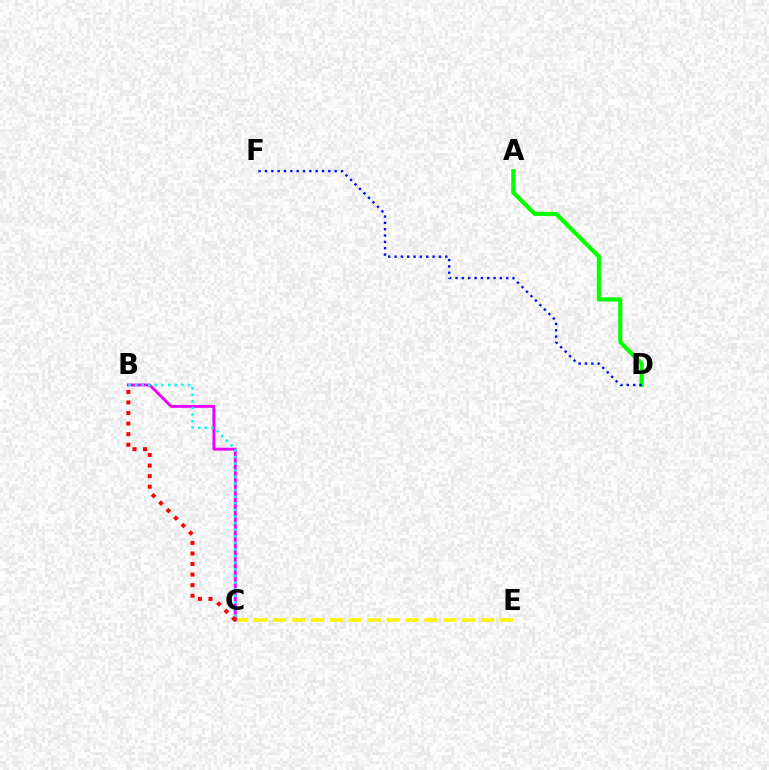{('A', 'D'): [{'color': '#08ff00', 'line_style': 'solid', 'thickness': 2.99}], ('C', 'E'): [{'color': '#fcf500', 'line_style': 'dashed', 'thickness': 2.57}], ('B', 'C'): [{'color': '#ee00ff', 'line_style': 'solid', 'thickness': 2.08}, {'color': '#00fff6', 'line_style': 'dotted', 'thickness': 1.8}, {'color': '#ff0000', 'line_style': 'dotted', 'thickness': 2.87}], ('D', 'F'): [{'color': '#0010ff', 'line_style': 'dotted', 'thickness': 1.72}]}